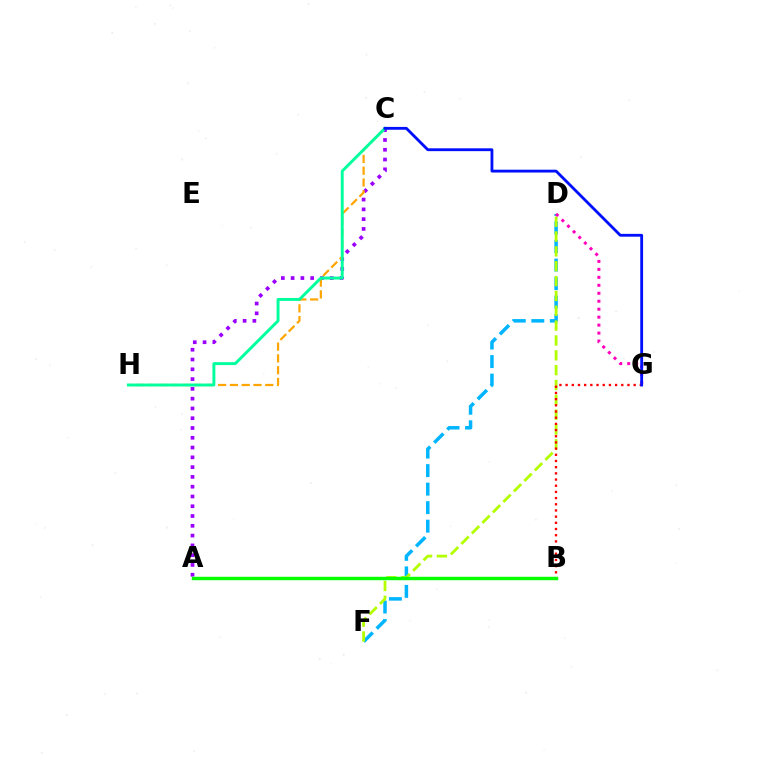{('D', 'F'): [{'color': '#00b5ff', 'line_style': 'dashed', 'thickness': 2.52}, {'color': '#b3ff00', 'line_style': 'dashed', 'thickness': 2.02}], ('A', 'C'): [{'color': '#9b00ff', 'line_style': 'dotted', 'thickness': 2.66}], ('C', 'H'): [{'color': '#ffa500', 'line_style': 'dashed', 'thickness': 1.6}, {'color': '#00ff9d', 'line_style': 'solid', 'thickness': 2.1}], ('B', 'G'): [{'color': '#ff0000', 'line_style': 'dotted', 'thickness': 1.68}], ('D', 'G'): [{'color': '#ff00bd', 'line_style': 'dotted', 'thickness': 2.16}], ('A', 'B'): [{'color': '#08ff00', 'line_style': 'solid', 'thickness': 2.48}], ('C', 'G'): [{'color': '#0010ff', 'line_style': 'solid', 'thickness': 2.04}]}